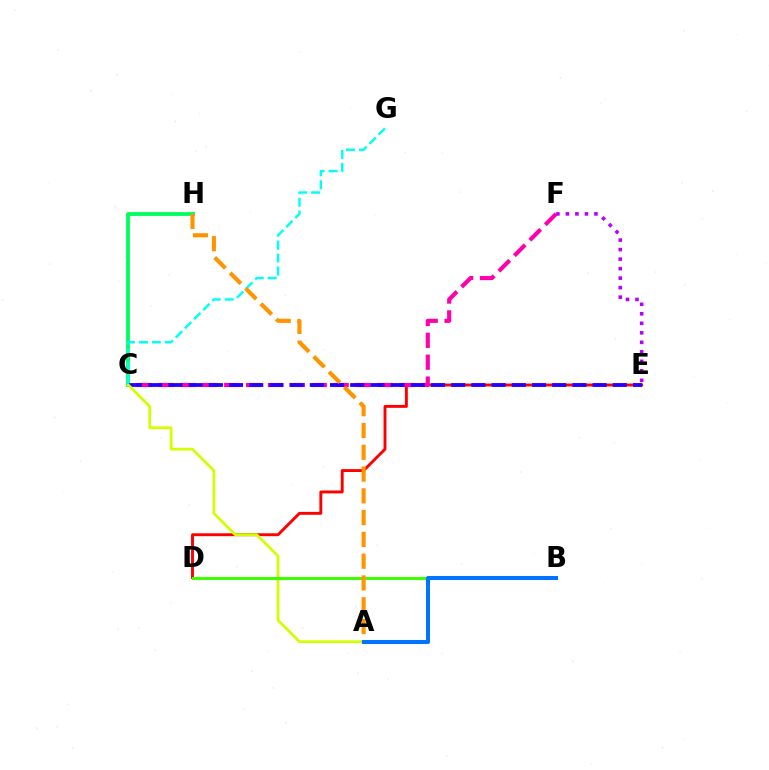{('D', 'E'): [{'color': '#ff0000', 'line_style': 'solid', 'thickness': 2.09}], ('C', 'H'): [{'color': '#00ff5c', 'line_style': 'solid', 'thickness': 2.76}], ('C', 'F'): [{'color': '#ff00ac', 'line_style': 'dashed', 'thickness': 2.97}], ('C', 'E'): [{'color': '#2500ff', 'line_style': 'dashed', 'thickness': 2.74}], ('E', 'F'): [{'color': '#b900ff', 'line_style': 'dotted', 'thickness': 2.58}], ('A', 'C'): [{'color': '#d1ff00', 'line_style': 'solid', 'thickness': 1.97}], ('B', 'D'): [{'color': '#3dff00', 'line_style': 'solid', 'thickness': 2.18}], ('C', 'G'): [{'color': '#00fff6', 'line_style': 'dashed', 'thickness': 1.76}], ('A', 'H'): [{'color': '#ff9400', 'line_style': 'dashed', 'thickness': 2.96}], ('A', 'B'): [{'color': '#0074ff', 'line_style': 'solid', 'thickness': 2.9}]}